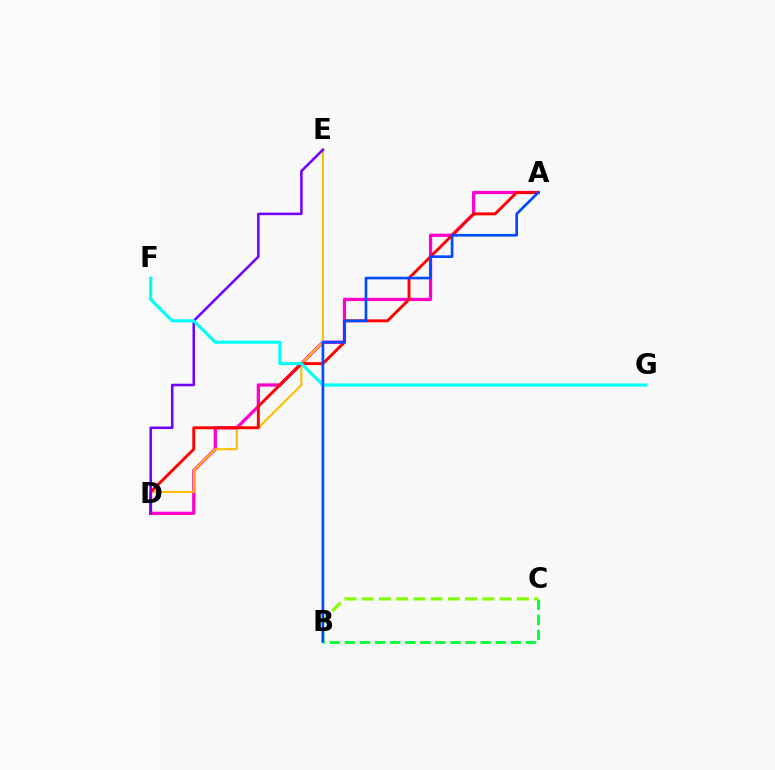{('A', 'D'): [{'color': '#ff00cf', 'line_style': 'solid', 'thickness': 2.35}, {'color': '#ff0000', 'line_style': 'solid', 'thickness': 2.1}], ('D', 'E'): [{'color': '#ffbd00', 'line_style': 'solid', 'thickness': 1.52}, {'color': '#7200ff', 'line_style': 'solid', 'thickness': 1.83}], ('B', 'C'): [{'color': '#84ff00', 'line_style': 'dashed', 'thickness': 2.34}, {'color': '#00ff39', 'line_style': 'dashed', 'thickness': 2.05}], ('F', 'G'): [{'color': '#00fff6', 'line_style': 'solid', 'thickness': 2.24}], ('A', 'B'): [{'color': '#004bff', 'line_style': 'solid', 'thickness': 1.91}]}